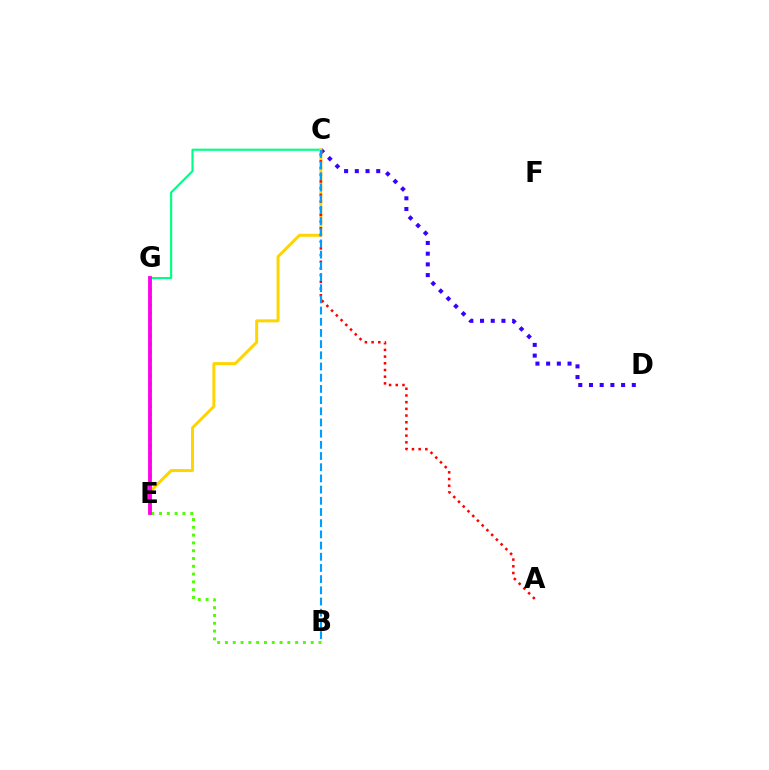{('C', 'D'): [{'color': '#3700ff', 'line_style': 'dotted', 'thickness': 2.91}], ('C', 'G'): [{'color': '#00ff86', 'line_style': 'solid', 'thickness': 1.55}], ('C', 'E'): [{'color': '#ffd500', 'line_style': 'solid', 'thickness': 2.15}], ('B', 'G'): [{'color': '#4fff00', 'line_style': 'dotted', 'thickness': 2.12}], ('A', 'C'): [{'color': '#ff0000', 'line_style': 'dotted', 'thickness': 1.82}], ('B', 'C'): [{'color': '#009eff', 'line_style': 'dashed', 'thickness': 1.52}], ('E', 'G'): [{'color': '#ff00ed', 'line_style': 'solid', 'thickness': 2.76}]}